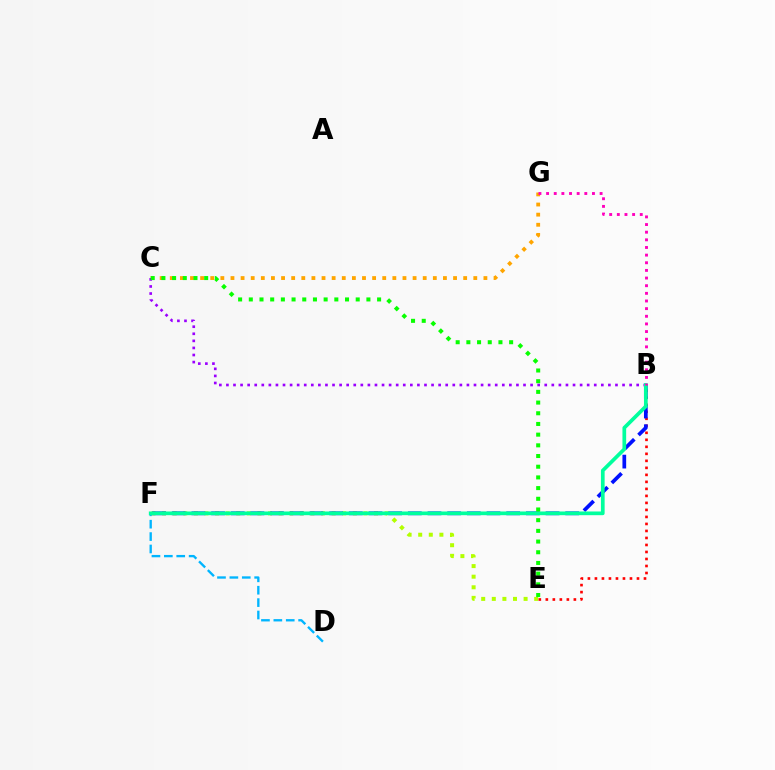{('D', 'F'): [{'color': '#00b5ff', 'line_style': 'dashed', 'thickness': 1.68}], ('E', 'F'): [{'color': '#b3ff00', 'line_style': 'dotted', 'thickness': 2.88}], ('B', 'E'): [{'color': '#ff0000', 'line_style': 'dotted', 'thickness': 1.9}], ('C', 'G'): [{'color': '#ffa500', 'line_style': 'dotted', 'thickness': 2.75}], ('B', 'F'): [{'color': '#0010ff', 'line_style': 'dashed', 'thickness': 2.67}, {'color': '#00ff9d', 'line_style': 'solid', 'thickness': 2.67}], ('B', 'C'): [{'color': '#9b00ff', 'line_style': 'dotted', 'thickness': 1.92}], ('B', 'G'): [{'color': '#ff00bd', 'line_style': 'dotted', 'thickness': 2.08}], ('C', 'E'): [{'color': '#08ff00', 'line_style': 'dotted', 'thickness': 2.9}]}